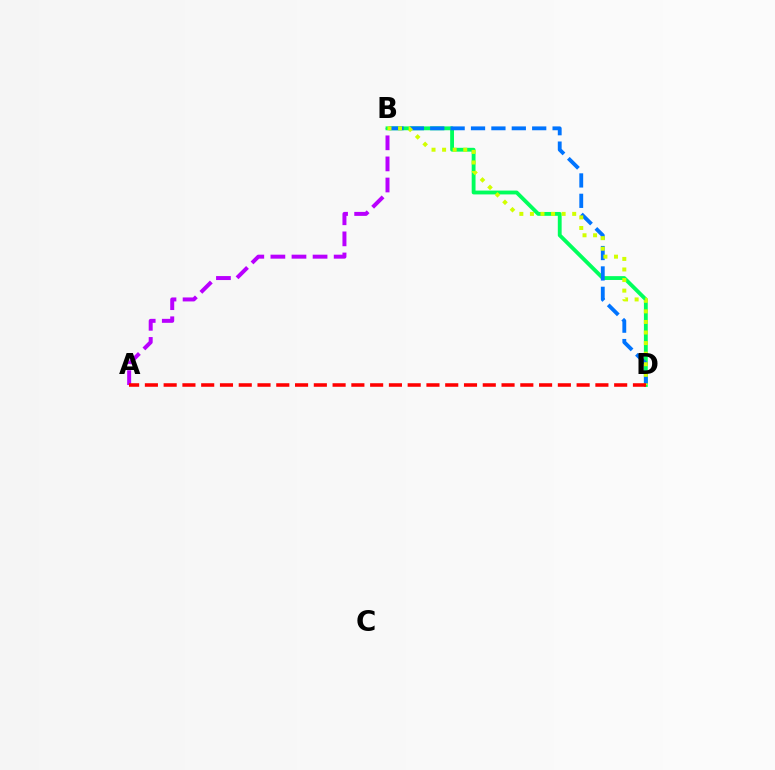{('A', 'B'): [{'color': '#b900ff', 'line_style': 'dashed', 'thickness': 2.86}], ('B', 'D'): [{'color': '#00ff5c', 'line_style': 'solid', 'thickness': 2.76}, {'color': '#0074ff', 'line_style': 'dashed', 'thickness': 2.77}, {'color': '#d1ff00', 'line_style': 'dotted', 'thickness': 2.87}], ('A', 'D'): [{'color': '#ff0000', 'line_style': 'dashed', 'thickness': 2.55}]}